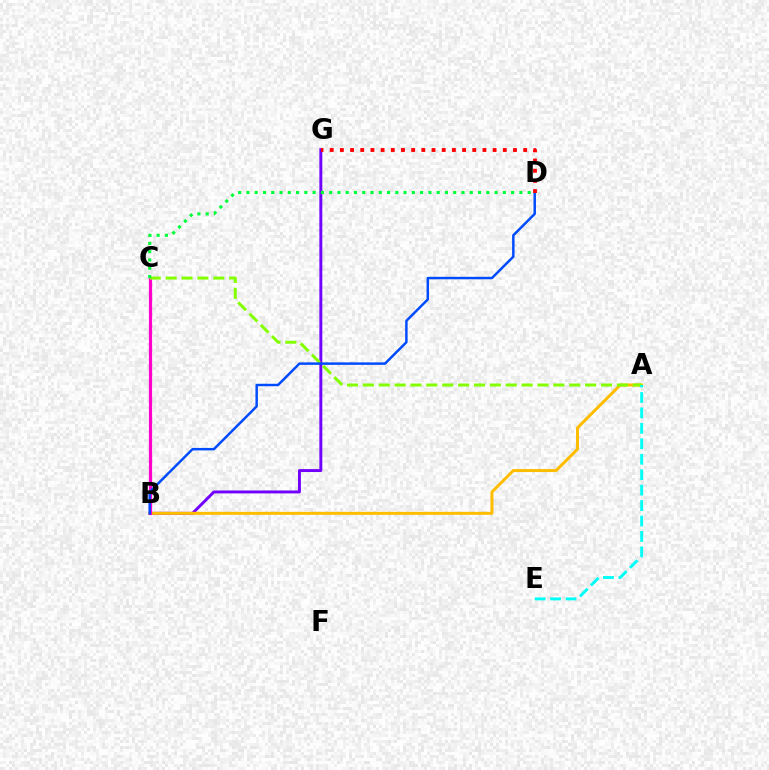{('B', 'G'): [{'color': '#7200ff', 'line_style': 'solid', 'thickness': 2.11}], ('A', 'B'): [{'color': '#ffbd00', 'line_style': 'solid', 'thickness': 2.16}], ('B', 'C'): [{'color': '#ff00cf', 'line_style': 'solid', 'thickness': 2.31}], ('A', 'C'): [{'color': '#84ff00', 'line_style': 'dashed', 'thickness': 2.16}], ('B', 'D'): [{'color': '#004bff', 'line_style': 'solid', 'thickness': 1.78}], ('A', 'E'): [{'color': '#00fff6', 'line_style': 'dashed', 'thickness': 2.1}], ('C', 'D'): [{'color': '#00ff39', 'line_style': 'dotted', 'thickness': 2.25}], ('D', 'G'): [{'color': '#ff0000', 'line_style': 'dotted', 'thickness': 2.77}]}